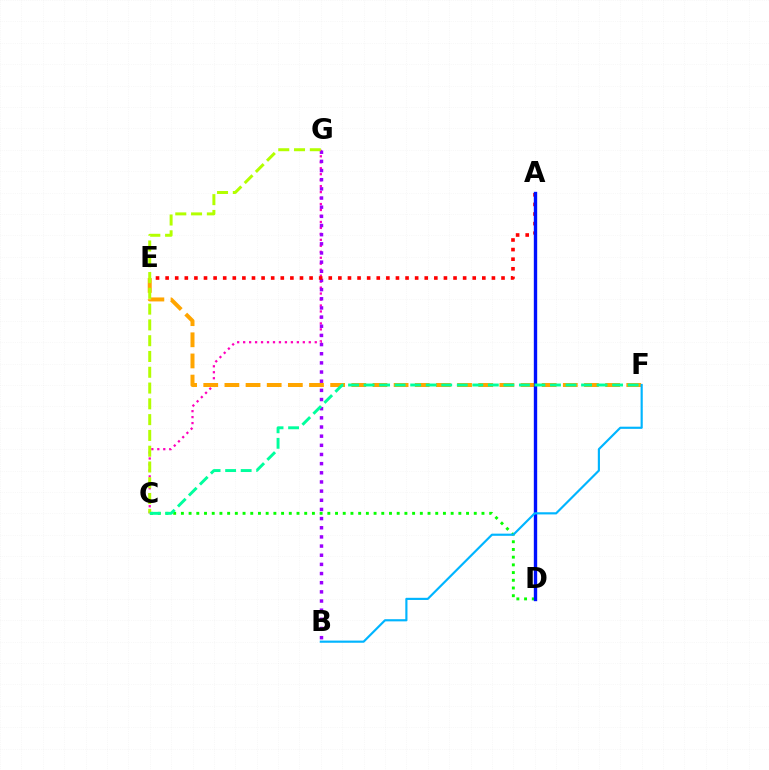{('C', 'G'): [{'color': '#ff00bd', 'line_style': 'dotted', 'thickness': 1.62}, {'color': '#b3ff00', 'line_style': 'dashed', 'thickness': 2.14}], ('E', 'F'): [{'color': '#ffa500', 'line_style': 'dashed', 'thickness': 2.87}], ('B', 'G'): [{'color': '#9b00ff', 'line_style': 'dotted', 'thickness': 2.49}], ('C', 'D'): [{'color': '#08ff00', 'line_style': 'dotted', 'thickness': 2.09}], ('A', 'E'): [{'color': '#ff0000', 'line_style': 'dotted', 'thickness': 2.61}], ('A', 'D'): [{'color': '#0010ff', 'line_style': 'solid', 'thickness': 2.42}], ('B', 'F'): [{'color': '#00b5ff', 'line_style': 'solid', 'thickness': 1.56}], ('C', 'F'): [{'color': '#00ff9d', 'line_style': 'dashed', 'thickness': 2.11}]}